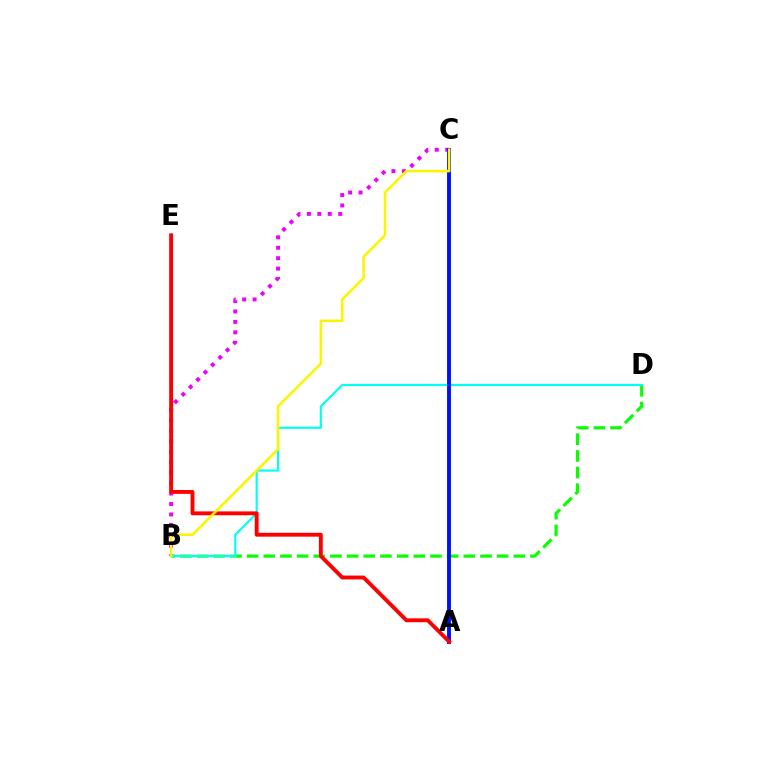{('B', 'C'): [{'color': '#ee00ff', 'line_style': 'dotted', 'thickness': 2.84}, {'color': '#fcf500', 'line_style': 'solid', 'thickness': 1.85}], ('B', 'D'): [{'color': '#08ff00', 'line_style': 'dashed', 'thickness': 2.26}, {'color': '#00fff6', 'line_style': 'solid', 'thickness': 1.56}], ('A', 'C'): [{'color': '#0010ff', 'line_style': 'solid', 'thickness': 2.81}], ('A', 'E'): [{'color': '#ff0000', 'line_style': 'solid', 'thickness': 2.79}]}